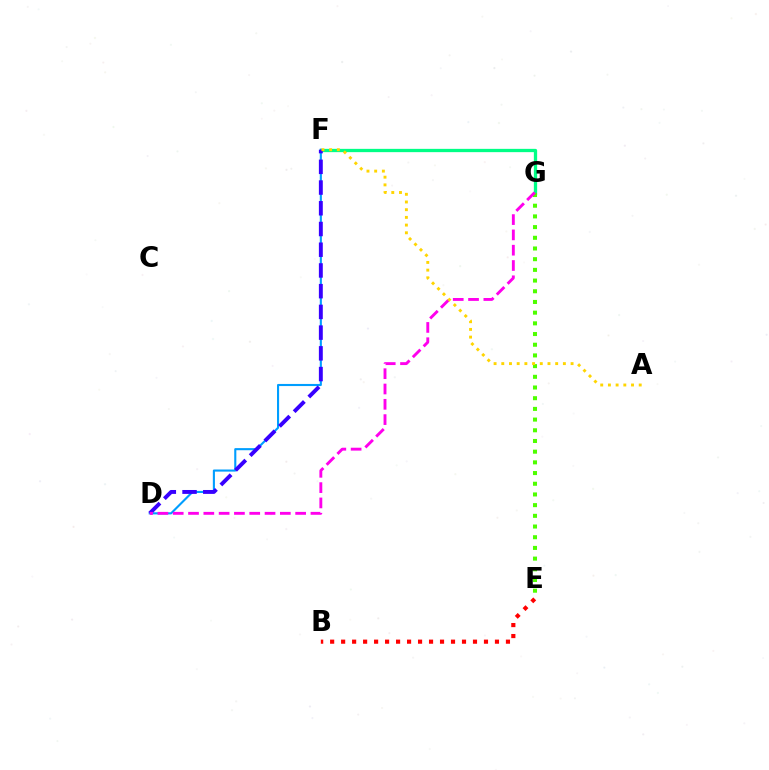{('F', 'G'): [{'color': '#00ff86', 'line_style': 'solid', 'thickness': 2.37}], ('E', 'G'): [{'color': '#4fff00', 'line_style': 'dotted', 'thickness': 2.91}], ('D', 'F'): [{'color': '#009eff', 'line_style': 'solid', 'thickness': 1.52}, {'color': '#3700ff', 'line_style': 'dashed', 'thickness': 2.82}], ('B', 'E'): [{'color': '#ff0000', 'line_style': 'dotted', 'thickness': 2.99}], ('D', 'G'): [{'color': '#ff00ed', 'line_style': 'dashed', 'thickness': 2.08}], ('A', 'F'): [{'color': '#ffd500', 'line_style': 'dotted', 'thickness': 2.09}]}